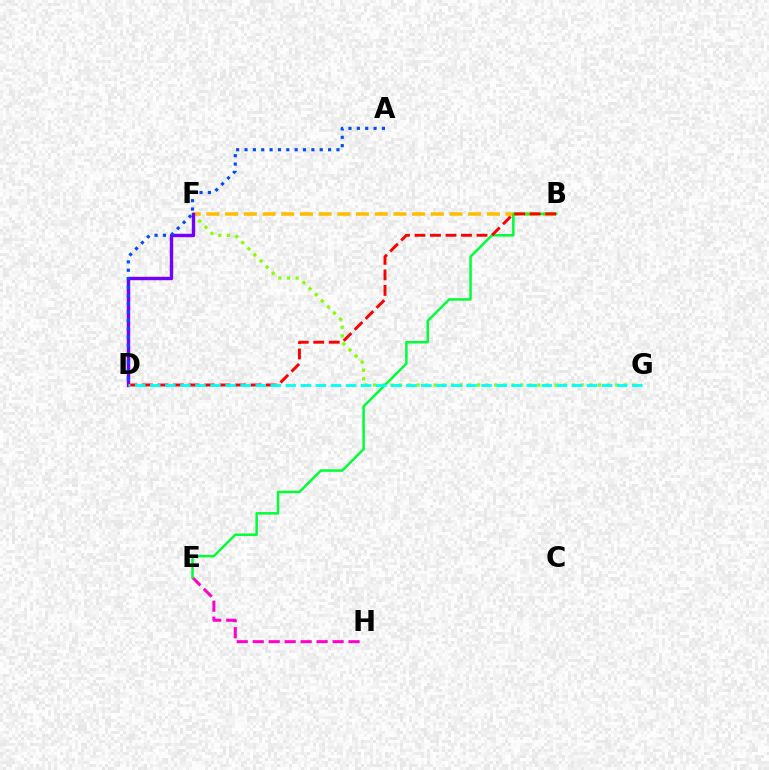{('E', 'H'): [{'color': '#ff00cf', 'line_style': 'dashed', 'thickness': 2.17}], ('F', 'G'): [{'color': '#84ff00', 'line_style': 'dotted', 'thickness': 2.35}], ('B', 'F'): [{'color': '#ffbd00', 'line_style': 'dashed', 'thickness': 2.54}], ('B', 'E'): [{'color': '#00ff39', 'line_style': 'solid', 'thickness': 1.8}], ('D', 'F'): [{'color': '#7200ff', 'line_style': 'solid', 'thickness': 2.46}], ('B', 'D'): [{'color': '#ff0000', 'line_style': 'dashed', 'thickness': 2.11}], ('A', 'D'): [{'color': '#004bff', 'line_style': 'dotted', 'thickness': 2.27}], ('D', 'G'): [{'color': '#00fff6', 'line_style': 'dashed', 'thickness': 2.05}]}